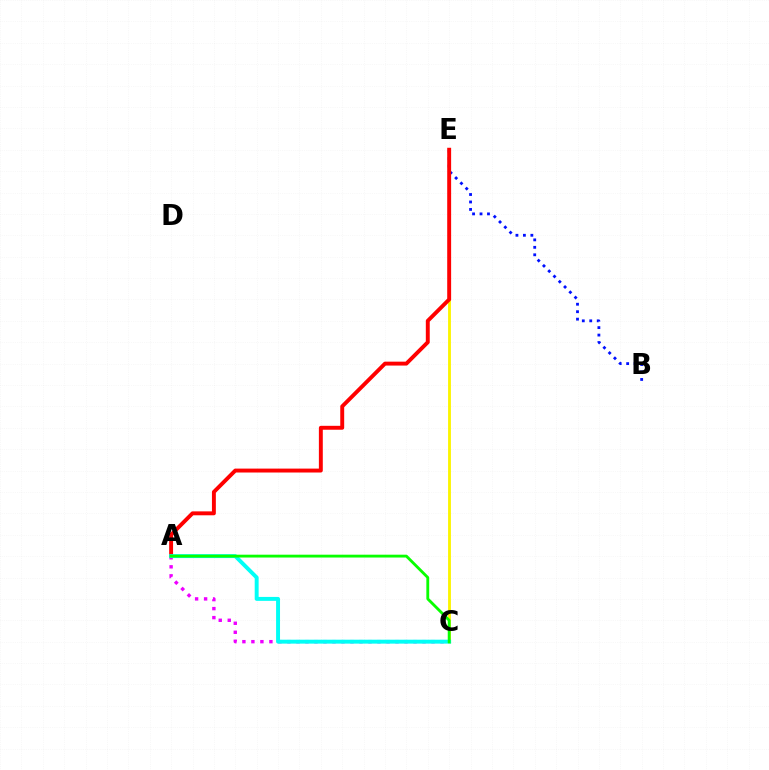{('C', 'E'): [{'color': '#fcf500', 'line_style': 'solid', 'thickness': 2.05}], ('A', 'C'): [{'color': '#ee00ff', 'line_style': 'dotted', 'thickness': 2.45}, {'color': '#00fff6', 'line_style': 'solid', 'thickness': 2.83}, {'color': '#08ff00', 'line_style': 'solid', 'thickness': 2.04}], ('B', 'E'): [{'color': '#0010ff', 'line_style': 'dotted', 'thickness': 2.03}], ('A', 'E'): [{'color': '#ff0000', 'line_style': 'solid', 'thickness': 2.82}]}